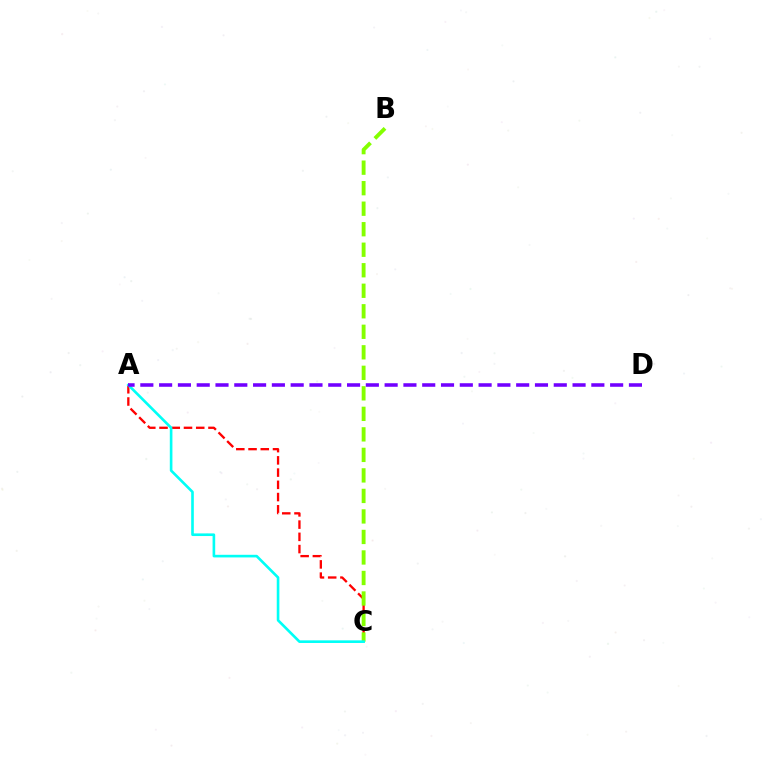{('A', 'C'): [{'color': '#ff0000', 'line_style': 'dashed', 'thickness': 1.66}, {'color': '#00fff6', 'line_style': 'solid', 'thickness': 1.89}], ('B', 'C'): [{'color': '#84ff00', 'line_style': 'dashed', 'thickness': 2.79}], ('A', 'D'): [{'color': '#7200ff', 'line_style': 'dashed', 'thickness': 2.55}]}